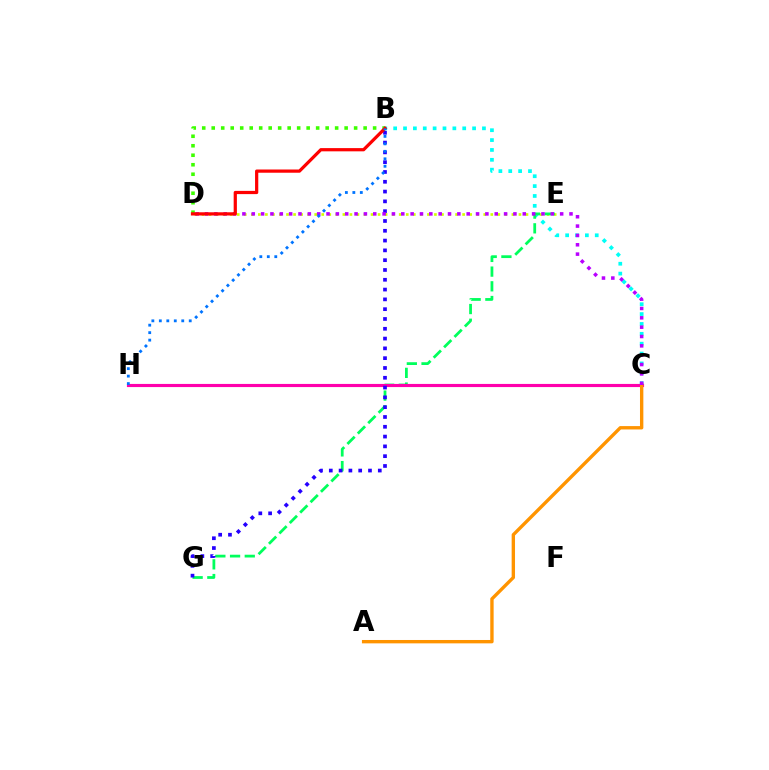{('D', 'E'): [{'color': '#d1ff00', 'line_style': 'dotted', 'thickness': 1.91}], ('B', 'C'): [{'color': '#00fff6', 'line_style': 'dotted', 'thickness': 2.68}], ('E', 'G'): [{'color': '#00ff5c', 'line_style': 'dashed', 'thickness': 2.0}], ('C', 'H'): [{'color': '#ff00ac', 'line_style': 'solid', 'thickness': 2.26}], ('A', 'C'): [{'color': '#ff9400', 'line_style': 'solid', 'thickness': 2.42}], ('B', 'D'): [{'color': '#3dff00', 'line_style': 'dotted', 'thickness': 2.58}, {'color': '#ff0000', 'line_style': 'solid', 'thickness': 2.32}], ('B', 'G'): [{'color': '#2500ff', 'line_style': 'dotted', 'thickness': 2.66}], ('C', 'D'): [{'color': '#b900ff', 'line_style': 'dotted', 'thickness': 2.54}], ('B', 'H'): [{'color': '#0074ff', 'line_style': 'dotted', 'thickness': 2.03}]}